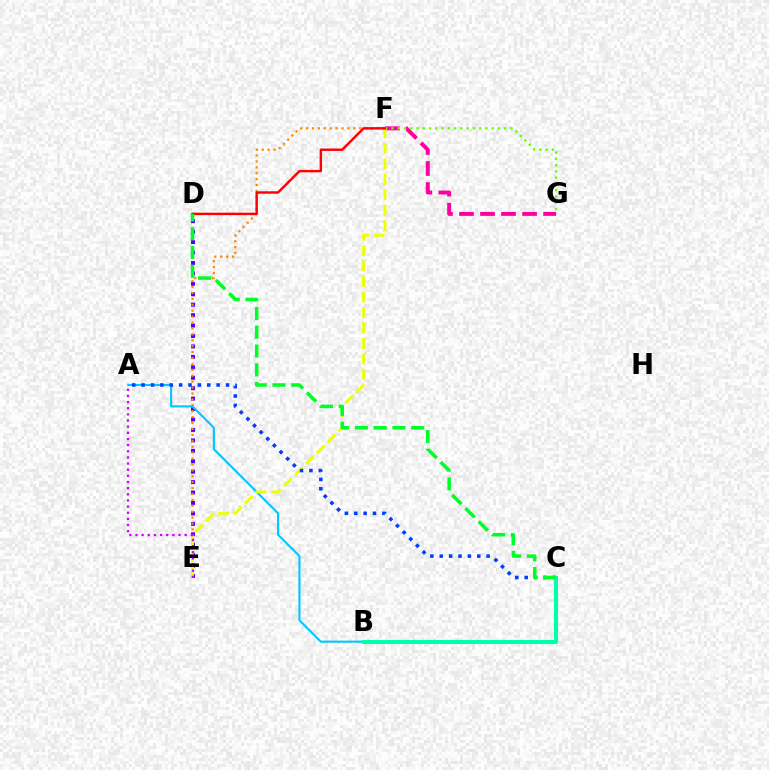{('D', 'E'): [{'color': '#4f00ff', 'line_style': 'dotted', 'thickness': 2.84}], ('E', 'F'): [{'color': '#ff8800', 'line_style': 'dotted', 'thickness': 1.61}, {'color': '#eeff00', 'line_style': 'dashed', 'thickness': 2.1}], ('F', 'G'): [{'color': '#ff00a0', 'line_style': 'dashed', 'thickness': 2.86}, {'color': '#66ff00', 'line_style': 'dotted', 'thickness': 1.7}], ('A', 'B'): [{'color': '#00c7ff', 'line_style': 'solid', 'thickness': 1.52}], ('A', 'E'): [{'color': '#d600ff', 'line_style': 'dotted', 'thickness': 1.67}], ('A', 'C'): [{'color': '#003fff', 'line_style': 'dotted', 'thickness': 2.55}], ('B', 'C'): [{'color': '#00ffaf', 'line_style': 'solid', 'thickness': 2.93}], ('D', 'F'): [{'color': '#ff0000', 'line_style': 'solid', 'thickness': 1.75}], ('C', 'D'): [{'color': '#00ff27', 'line_style': 'dashed', 'thickness': 2.55}]}